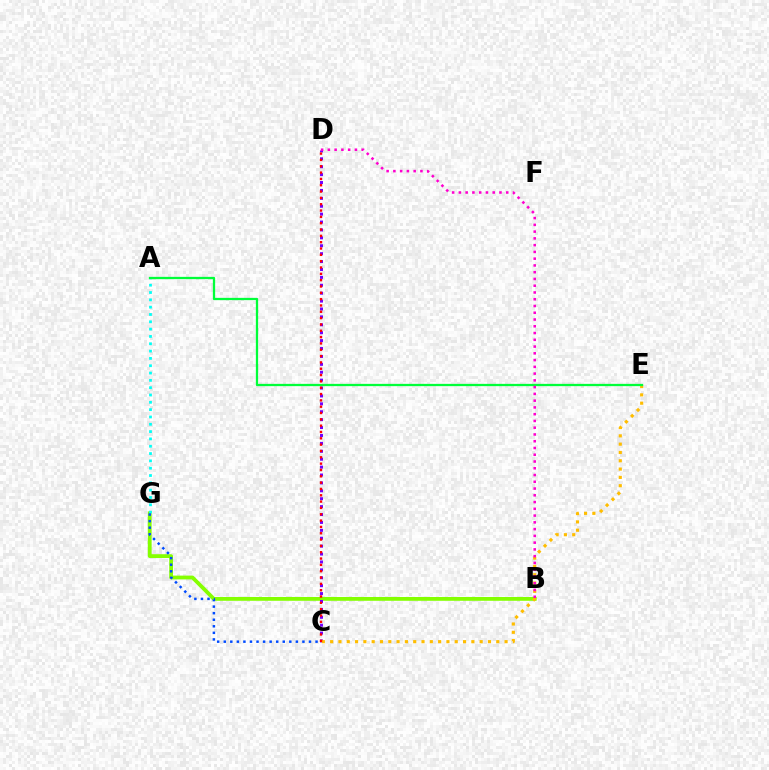{('B', 'G'): [{'color': '#84ff00', 'line_style': 'solid', 'thickness': 2.73}], ('C', 'D'): [{'color': '#7200ff', 'line_style': 'dotted', 'thickness': 2.15}, {'color': '#ff0000', 'line_style': 'dotted', 'thickness': 1.72}], ('C', 'E'): [{'color': '#ffbd00', 'line_style': 'dotted', 'thickness': 2.26}], ('A', 'G'): [{'color': '#00fff6', 'line_style': 'dotted', 'thickness': 1.99}], ('C', 'G'): [{'color': '#004bff', 'line_style': 'dotted', 'thickness': 1.78}], ('A', 'E'): [{'color': '#00ff39', 'line_style': 'solid', 'thickness': 1.64}], ('B', 'D'): [{'color': '#ff00cf', 'line_style': 'dotted', 'thickness': 1.84}]}